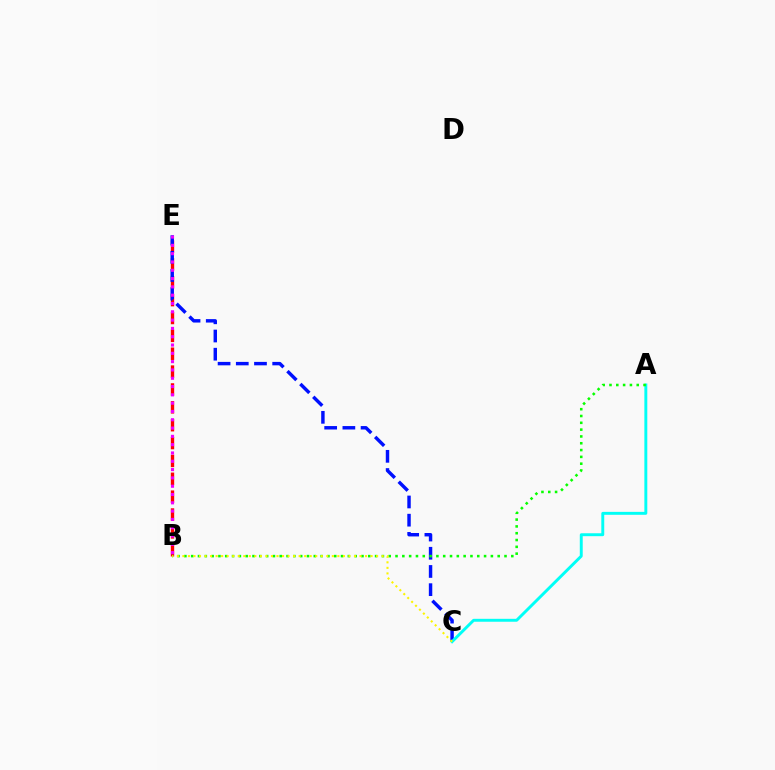{('B', 'E'): [{'color': '#ff0000', 'line_style': 'dashed', 'thickness': 2.43}, {'color': '#ee00ff', 'line_style': 'dotted', 'thickness': 2.26}], ('C', 'E'): [{'color': '#0010ff', 'line_style': 'dashed', 'thickness': 2.47}], ('A', 'C'): [{'color': '#00fff6', 'line_style': 'solid', 'thickness': 2.11}], ('A', 'B'): [{'color': '#08ff00', 'line_style': 'dotted', 'thickness': 1.85}], ('B', 'C'): [{'color': '#fcf500', 'line_style': 'dotted', 'thickness': 1.5}]}